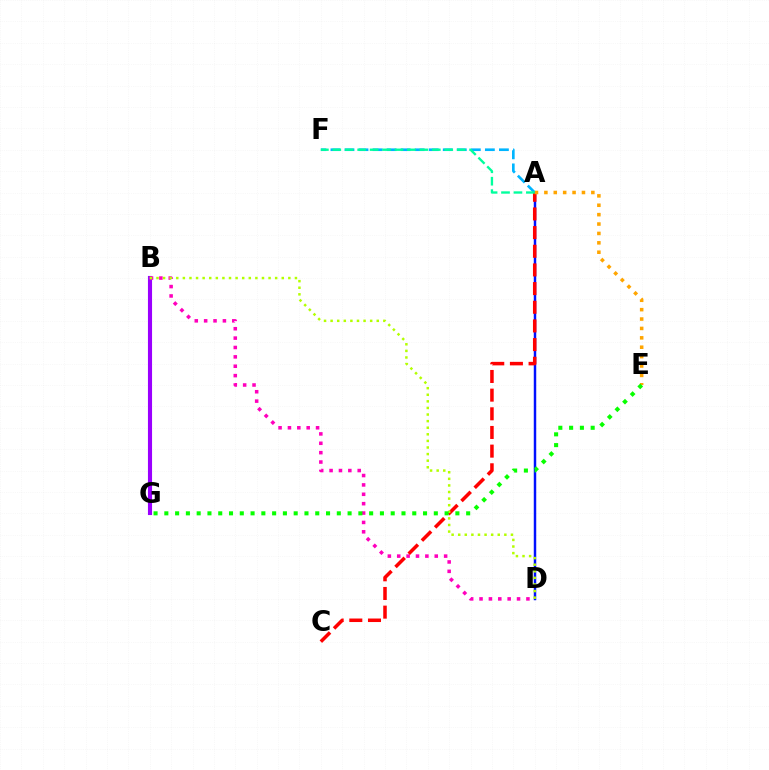{('A', 'D'): [{'color': '#0010ff', 'line_style': 'solid', 'thickness': 1.77}], ('A', 'F'): [{'color': '#00b5ff', 'line_style': 'dashed', 'thickness': 1.91}, {'color': '#00ff9d', 'line_style': 'dashed', 'thickness': 1.69}], ('B', 'G'): [{'color': '#9b00ff', 'line_style': 'solid', 'thickness': 2.96}], ('B', 'D'): [{'color': '#ff00bd', 'line_style': 'dotted', 'thickness': 2.55}, {'color': '#b3ff00', 'line_style': 'dotted', 'thickness': 1.79}], ('A', 'C'): [{'color': '#ff0000', 'line_style': 'dashed', 'thickness': 2.54}], ('A', 'E'): [{'color': '#ffa500', 'line_style': 'dotted', 'thickness': 2.55}], ('E', 'G'): [{'color': '#08ff00', 'line_style': 'dotted', 'thickness': 2.93}]}